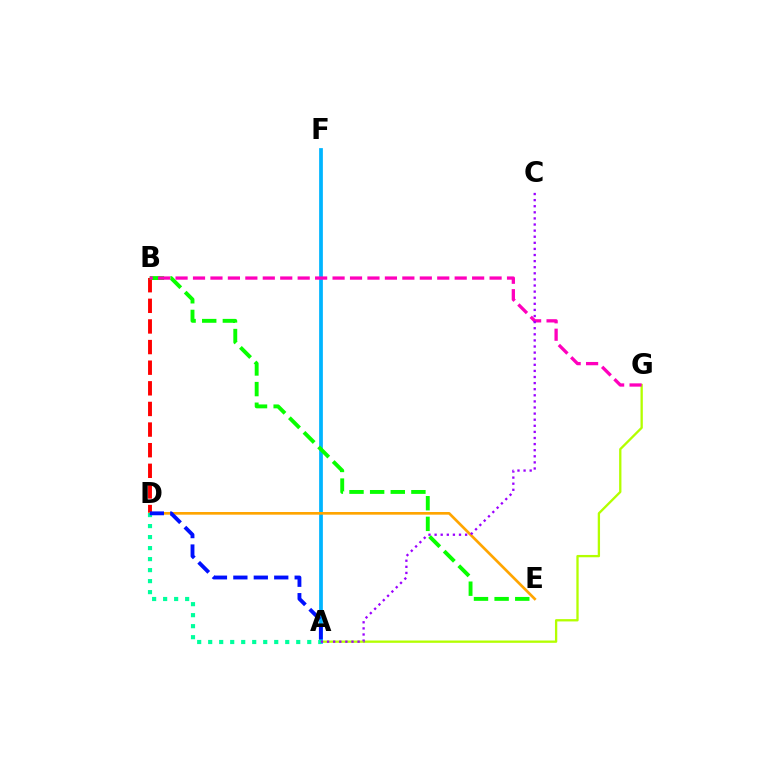{('A', 'G'): [{'color': '#b3ff00', 'line_style': 'solid', 'thickness': 1.66}], ('B', 'D'): [{'color': '#ff0000', 'line_style': 'dashed', 'thickness': 2.8}], ('A', 'F'): [{'color': '#00b5ff', 'line_style': 'solid', 'thickness': 2.69}], ('D', 'E'): [{'color': '#ffa500', 'line_style': 'solid', 'thickness': 1.92}], ('B', 'E'): [{'color': '#08ff00', 'line_style': 'dashed', 'thickness': 2.8}], ('A', 'D'): [{'color': '#00ff9d', 'line_style': 'dotted', 'thickness': 2.99}, {'color': '#0010ff', 'line_style': 'dashed', 'thickness': 2.78}], ('B', 'G'): [{'color': '#ff00bd', 'line_style': 'dashed', 'thickness': 2.37}], ('A', 'C'): [{'color': '#9b00ff', 'line_style': 'dotted', 'thickness': 1.66}]}